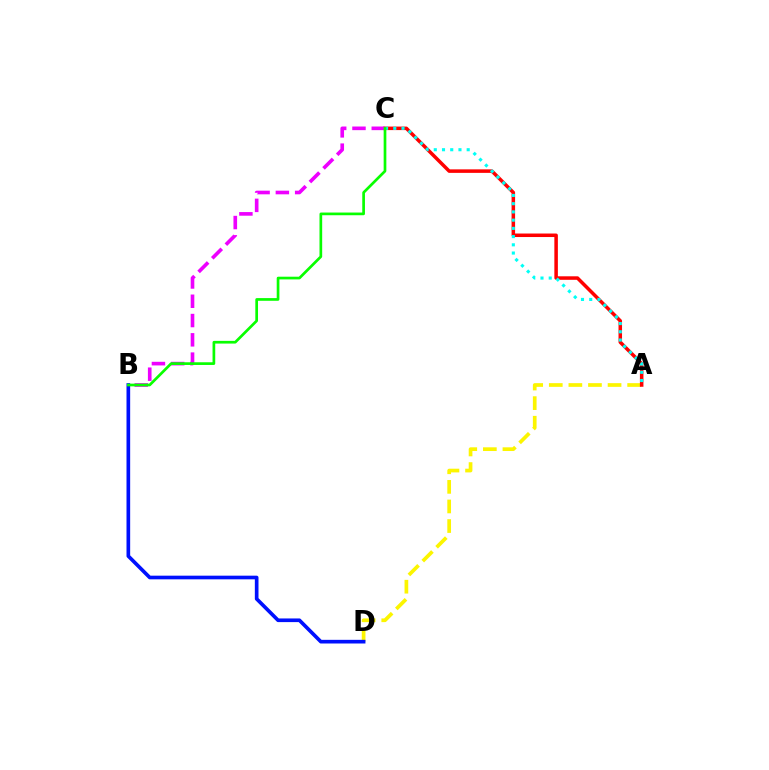{('A', 'D'): [{'color': '#fcf500', 'line_style': 'dashed', 'thickness': 2.66}], ('A', 'C'): [{'color': '#ff0000', 'line_style': 'solid', 'thickness': 2.53}, {'color': '#00fff6', 'line_style': 'dotted', 'thickness': 2.24}], ('B', 'C'): [{'color': '#ee00ff', 'line_style': 'dashed', 'thickness': 2.62}, {'color': '#08ff00', 'line_style': 'solid', 'thickness': 1.94}], ('B', 'D'): [{'color': '#0010ff', 'line_style': 'solid', 'thickness': 2.63}]}